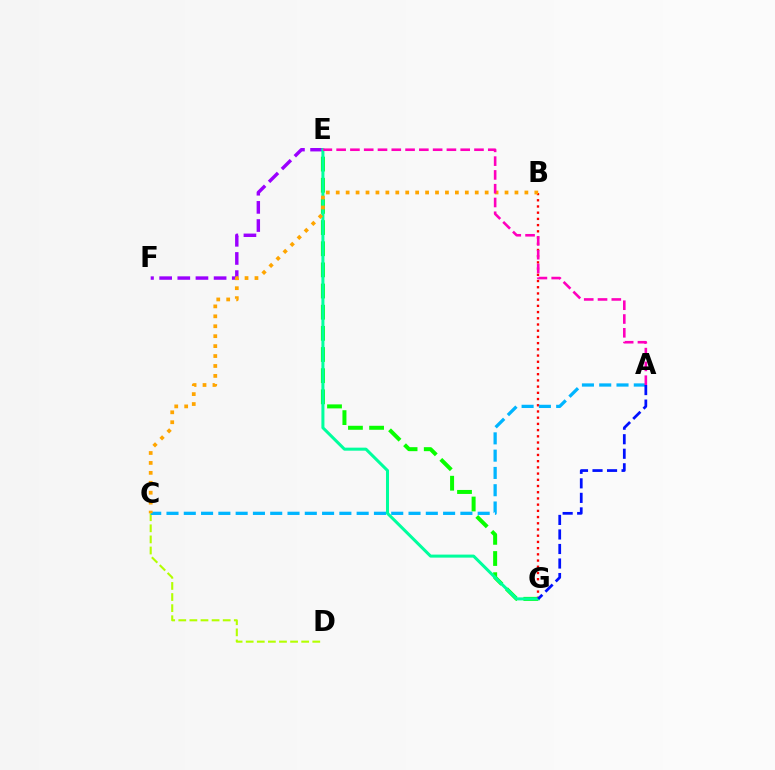{('E', 'G'): [{'color': '#08ff00', 'line_style': 'dashed', 'thickness': 2.87}, {'color': '#00ff9d', 'line_style': 'solid', 'thickness': 2.18}], ('B', 'G'): [{'color': '#ff0000', 'line_style': 'dotted', 'thickness': 1.69}], ('E', 'F'): [{'color': '#9b00ff', 'line_style': 'dashed', 'thickness': 2.47}], ('C', 'D'): [{'color': '#b3ff00', 'line_style': 'dashed', 'thickness': 1.51}], ('A', 'C'): [{'color': '#00b5ff', 'line_style': 'dashed', 'thickness': 2.35}], ('B', 'C'): [{'color': '#ffa500', 'line_style': 'dotted', 'thickness': 2.7}], ('A', 'E'): [{'color': '#ff00bd', 'line_style': 'dashed', 'thickness': 1.87}], ('A', 'G'): [{'color': '#0010ff', 'line_style': 'dashed', 'thickness': 1.97}]}